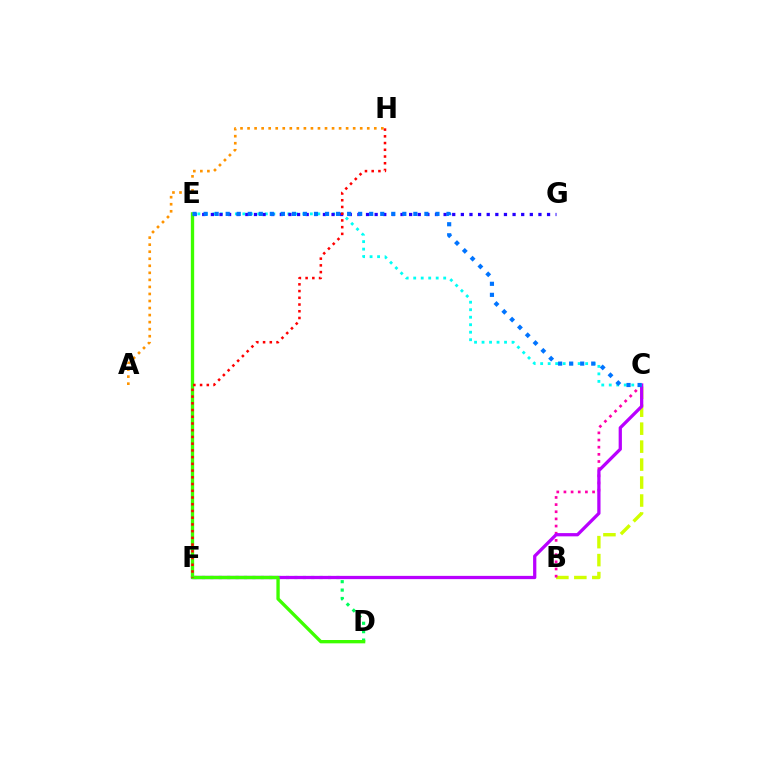{('B', 'C'): [{'color': '#d1ff00', 'line_style': 'dashed', 'thickness': 2.44}, {'color': '#ff00ac', 'line_style': 'dotted', 'thickness': 1.94}], ('D', 'F'): [{'color': '#00ff5c', 'line_style': 'dotted', 'thickness': 2.28}], ('C', 'F'): [{'color': '#b900ff', 'line_style': 'solid', 'thickness': 2.35}], ('D', 'E'): [{'color': '#3dff00', 'line_style': 'solid', 'thickness': 2.4}], ('C', 'E'): [{'color': '#00fff6', 'line_style': 'dotted', 'thickness': 2.04}, {'color': '#0074ff', 'line_style': 'dotted', 'thickness': 3.0}], ('E', 'G'): [{'color': '#2500ff', 'line_style': 'dotted', 'thickness': 2.34}], ('A', 'H'): [{'color': '#ff9400', 'line_style': 'dotted', 'thickness': 1.91}], ('F', 'H'): [{'color': '#ff0000', 'line_style': 'dotted', 'thickness': 1.83}]}